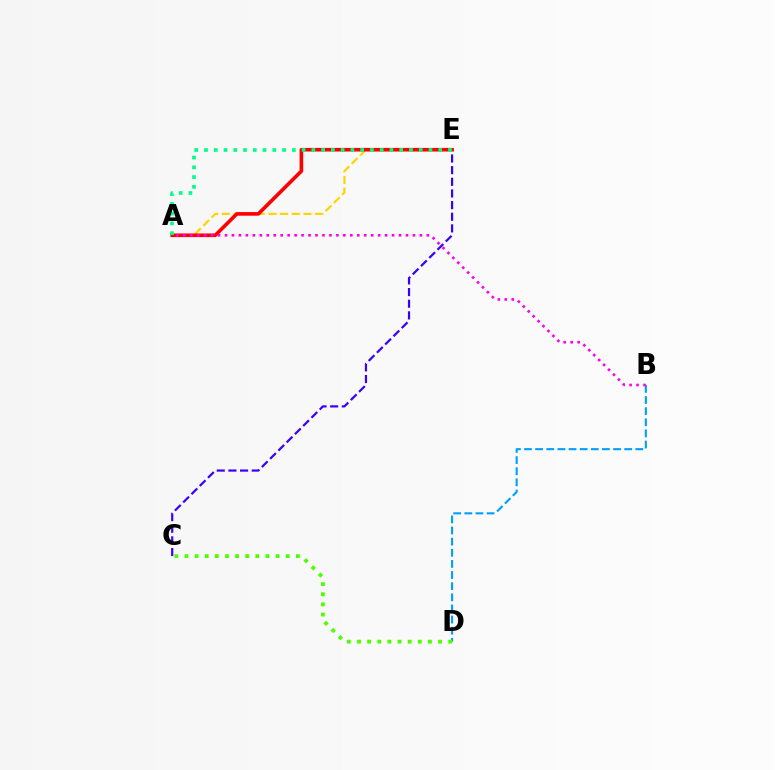{('C', 'E'): [{'color': '#3700ff', 'line_style': 'dashed', 'thickness': 1.58}], ('A', 'E'): [{'color': '#ffd500', 'line_style': 'dashed', 'thickness': 1.58}, {'color': '#ff0000', 'line_style': 'solid', 'thickness': 2.61}, {'color': '#00ff86', 'line_style': 'dotted', 'thickness': 2.65}], ('B', 'D'): [{'color': '#009eff', 'line_style': 'dashed', 'thickness': 1.51}], ('A', 'B'): [{'color': '#ff00ed', 'line_style': 'dotted', 'thickness': 1.89}], ('C', 'D'): [{'color': '#4fff00', 'line_style': 'dotted', 'thickness': 2.75}]}